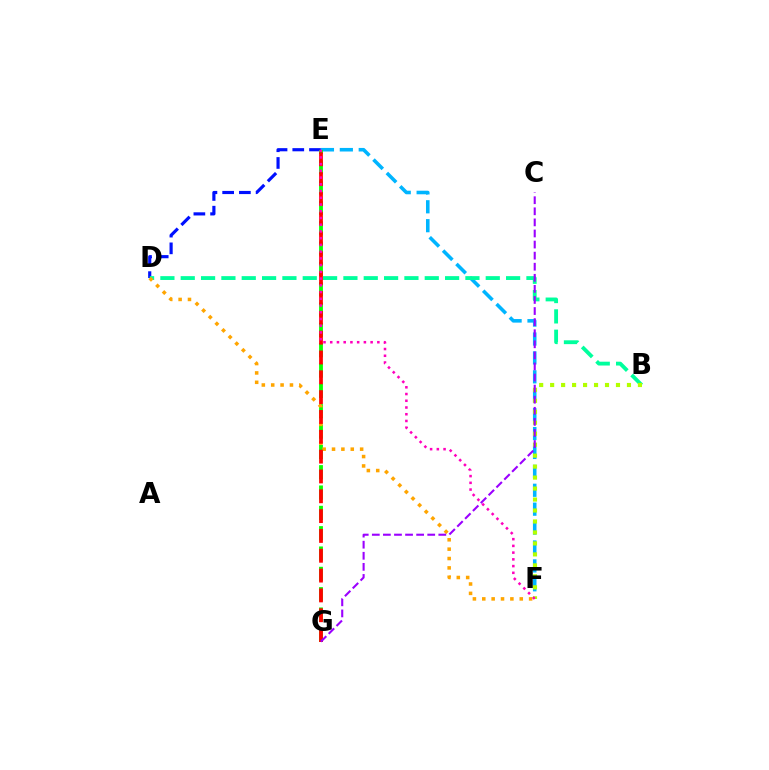{('E', 'F'): [{'color': '#00b5ff', 'line_style': 'dashed', 'thickness': 2.57}, {'color': '#ff00bd', 'line_style': 'dotted', 'thickness': 1.83}], ('D', 'E'): [{'color': '#0010ff', 'line_style': 'dashed', 'thickness': 2.27}], ('B', 'D'): [{'color': '#00ff9d', 'line_style': 'dashed', 'thickness': 2.76}], ('E', 'G'): [{'color': '#08ff00', 'line_style': 'dashed', 'thickness': 2.76}, {'color': '#ff0000', 'line_style': 'dashed', 'thickness': 2.69}], ('B', 'F'): [{'color': '#b3ff00', 'line_style': 'dotted', 'thickness': 2.98}], ('D', 'F'): [{'color': '#ffa500', 'line_style': 'dotted', 'thickness': 2.55}], ('C', 'G'): [{'color': '#9b00ff', 'line_style': 'dashed', 'thickness': 1.51}]}